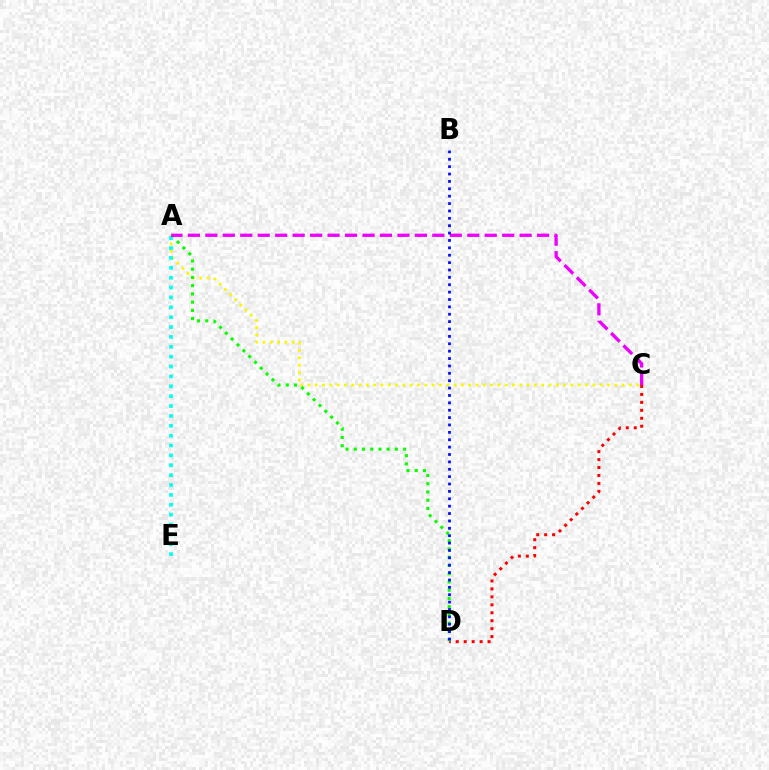{('C', 'D'): [{'color': '#ff0000', 'line_style': 'dotted', 'thickness': 2.16}], ('A', 'C'): [{'color': '#fcf500', 'line_style': 'dotted', 'thickness': 1.99}, {'color': '#ee00ff', 'line_style': 'dashed', 'thickness': 2.37}], ('A', 'D'): [{'color': '#08ff00', 'line_style': 'dotted', 'thickness': 2.24}], ('A', 'E'): [{'color': '#00fff6', 'line_style': 'dotted', 'thickness': 2.68}], ('B', 'D'): [{'color': '#0010ff', 'line_style': 'dotted', 'thickness': 2.01}]}